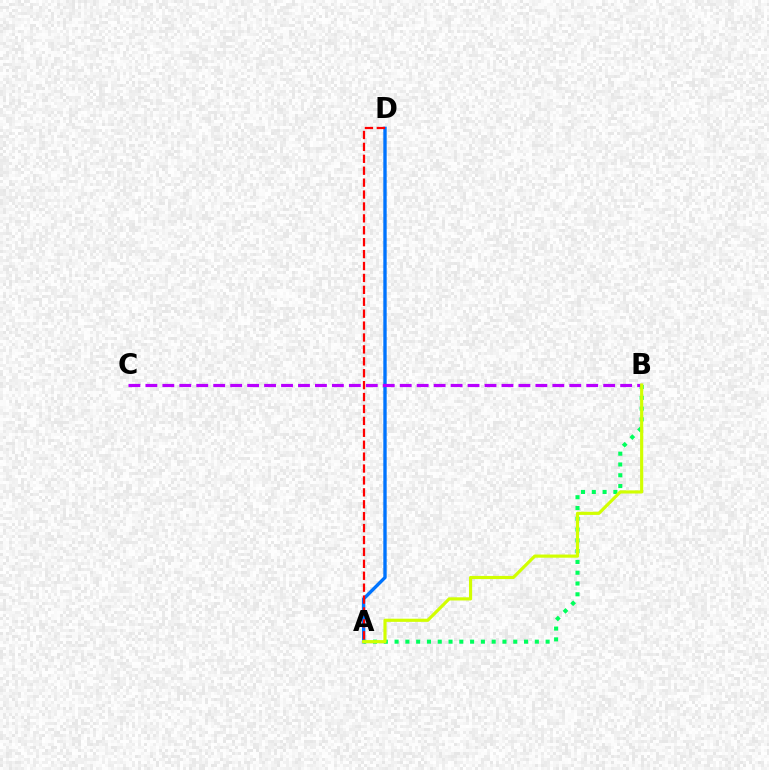{('A', 'D'): [{'color': '#0074ff', 'line_style': 'solid', 'thickness': 2.43}, {'color': '#ff0000', 'line_style': 'dashed', 'thickness': 1.62}], ('A', 'B'): [{'color': '#00ff5c', 'line_style': 'dotted', 'thickness': 2.93}, {'color': '#d1ff00', 'line_style': 'solid', 'thickness': 2.27}], ('B', 'C'): [{'color': '#b900ff', 'line_style': 'dashed', 'thickness': 2.3}]}